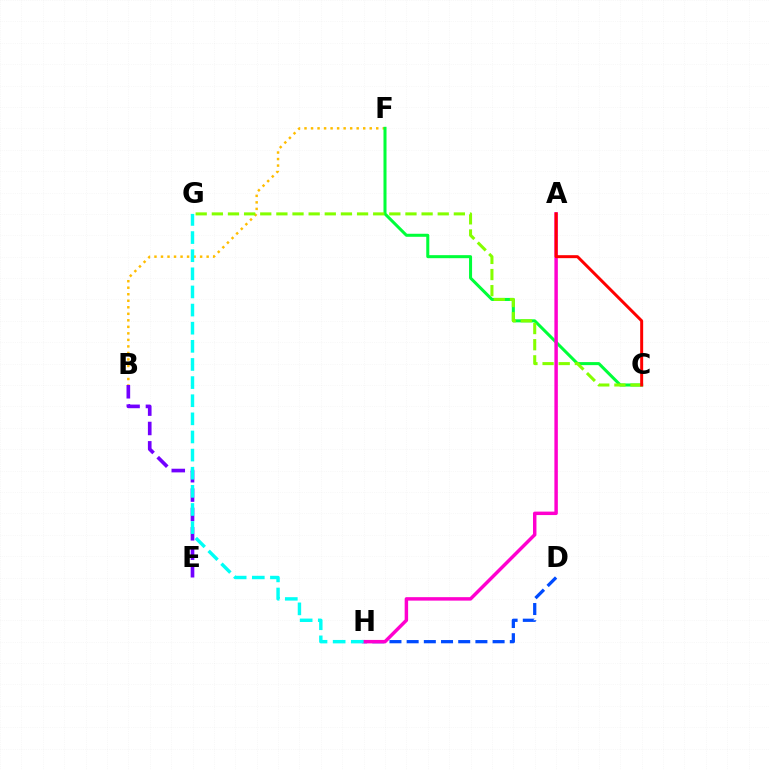{('B', 'E'): [{'color': '#7200ff', 'line_style': 'dashed', 'thickness': 2.63}], ('B', 'F'): [{'color': '#ffbd00', 'line_style': 'dotted', 'thickness': 1.77}], ('D', 'H'): [{'color': '#004bff', 'line_style': 'dashed', 'thickness': 2.34}], ('C', 'F'): [{'color': '#00ff39', 'line_style': 'solid', 'thickness': 2.18}], ('A', 'H'): [{'color': '#ff00cf', 'line_style': 'solid', 'thickness': 2.49}], ('C', 'G'): [{'color': '#84ff00', 'line_style': 'dashed', 'thickness': 2.19}], ('A', 'C'): [{'color': '#ff0000', 'line_style': 'solid', 'thickness': 2.14}], ('G', 'H'): [{'color': '#00fff6', 'line_style': 'dashed', 'thickness': 2.46}]}